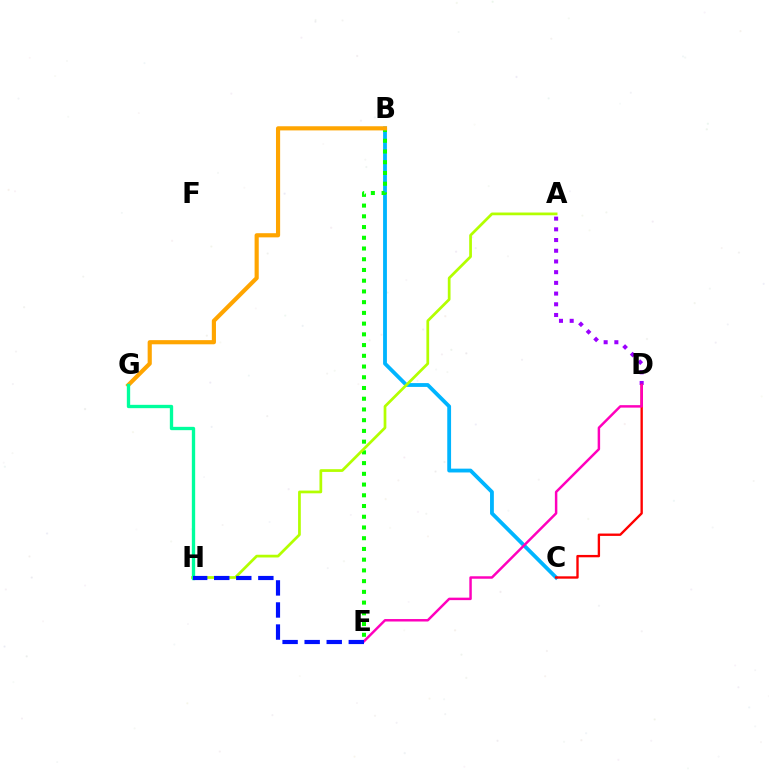{('B', 'C'): [{'color': '#00b5ff', 'line_style': 'solid', 'thickness': 2.75}], ('B', 'E'): [{'color': '#08ff00', 'line_style': 'dotted', 'thickness': 2.92}], ('A', 'D'): [{'color': '#9b00ff', 'line_style': 'dotted', 'thickness': 2.91}], ('A', 'H'): [{'color': '#b3ff00', 'line_style': 'solid', 'thickness': 1.97}], ('B', 'G'): [{'color': '#ffa500', 'line_style': 'solid', 'thickness': 2.99}], ('C', 'D'): [{'color': '#ff0000', 'line_style': 'solid', 'thickness': 1.7}], ('D', 'E'): [{'color': '#ff00bd', 'line_style': 'solid', 'thickness': 1.78}], ('G', 'H'): [{'color': '#00ff9d', 'line_style': 'solid', 'thickness': 2.4}], ('E', 'H'): [{'color': '#0010ff', 'line_style': 'dashed', 'thickness': 3.0}]}